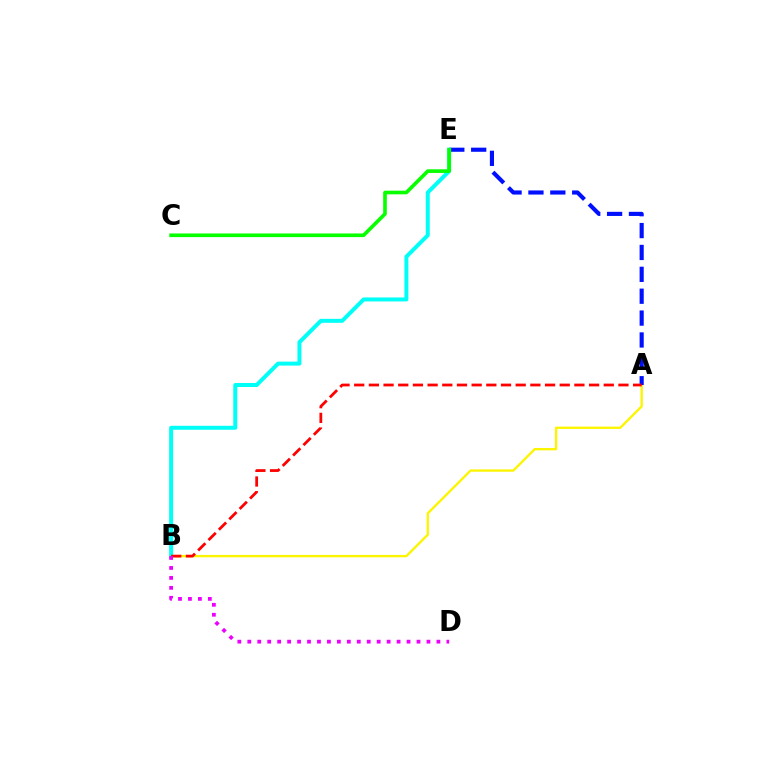{('A', 'B'): [{'color': '#fcf500', 'line_style': 'solid', 'thickness': 1.69}, {'color': '#ff0000', 'line_style': 'dashed', 'thickness': 1.99}], ('A', 'E'): [{'color': '#0010ff', 'line_style': 'dashed', 'thickness': 2.97}], ('B', 'E'): [{'color': '#00fff6', 'line_style': 'solid', 'thickness': 2.86}], ('C', 'E'): [{'color': '#08ff00', 'line_style': 'solid', 'thickness': 2.63}], ('B', 'D'): [{'color': '#ee00ff', 'line_style': 'dotted', 'thickness': 2.7}]}